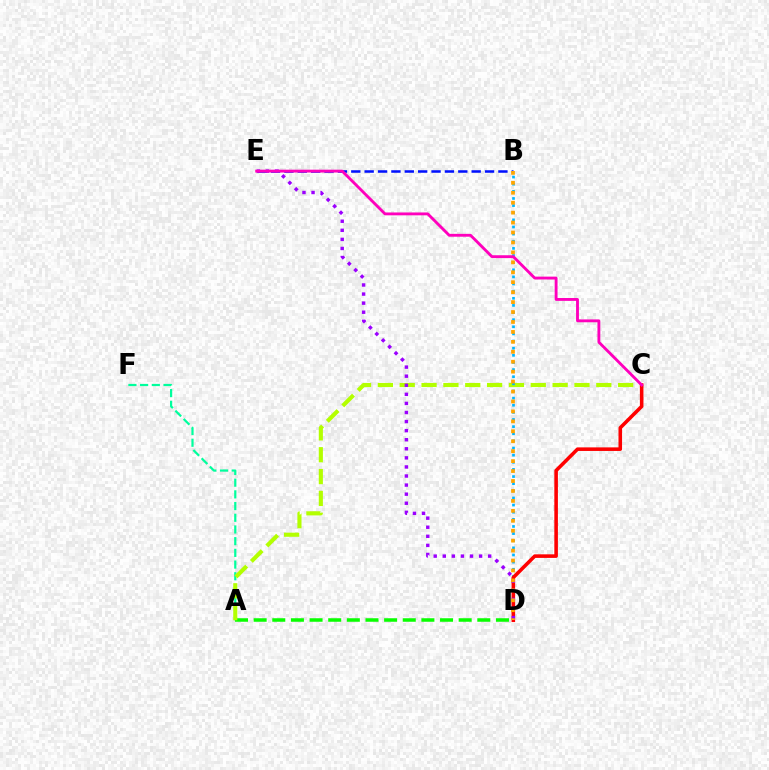{('A', 'F'): [{'color': '#00ff9d', 'line_style': 'dashed', 'thickness': 1.59}], ('A', 'D'): [{'color': '#08ff00', 'line_style': 'dashed', 'thickness': 2.53}], ('A', 'C'): [{'color': '#b3ff00', 'line_style': 'dashed', 'thickness': 2.97}], ('B', 'E'): [{'color': '#0010ff', 'line_style': 'dashed', 'thickness': 1.82}], ('B', 'D'): [{'color': '#00b5ff', 'line_style': 'dotted', 'thickness': 1.94}, {'color': '#ffa500', 'line_style': 'dotted', 'thickness': 2.7}], ('C', 'D'): [{'color': '#ff0000', 'line_style': 'solid', 'thickness': 2.57}], ('D', 'E'): [{'color': '#9b00ff', 'line_style': 'dotted', 'thickness': 2.47}], ('C', 'E'): [{'color': '#ff00bd', 'line_style': 'solid', 'thickness': 2.06}]}